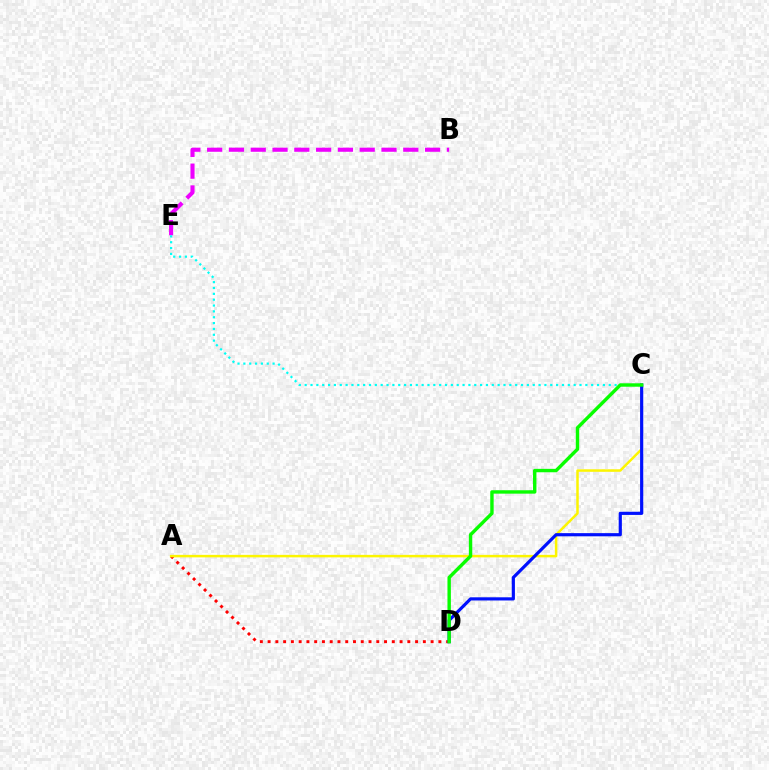{('A', 'D'): [{'color': '#ff0000', 'line_style': 'dotted', 'thickness': 2.11}], ('A', 'C'): [{'color': '#fcf500', 'line_style': 'solid', 'thickness': 1.8}], ('B', 'E'): [{'color': '#ee00ff', 'line_style': 'dashed', 'thickness': 2.96}], ('C', 'E'): [{'color': '#00fff6', 'line_style': 'dotted', 'thickness': 1.59}], ('C', 'D'): [{'color': '#0010ff', 'line_style': 'solid', 'thickness': 2.29}, {'color': '#08ff00', 'line_style': 'solid', 'thickness': 2.45}]}